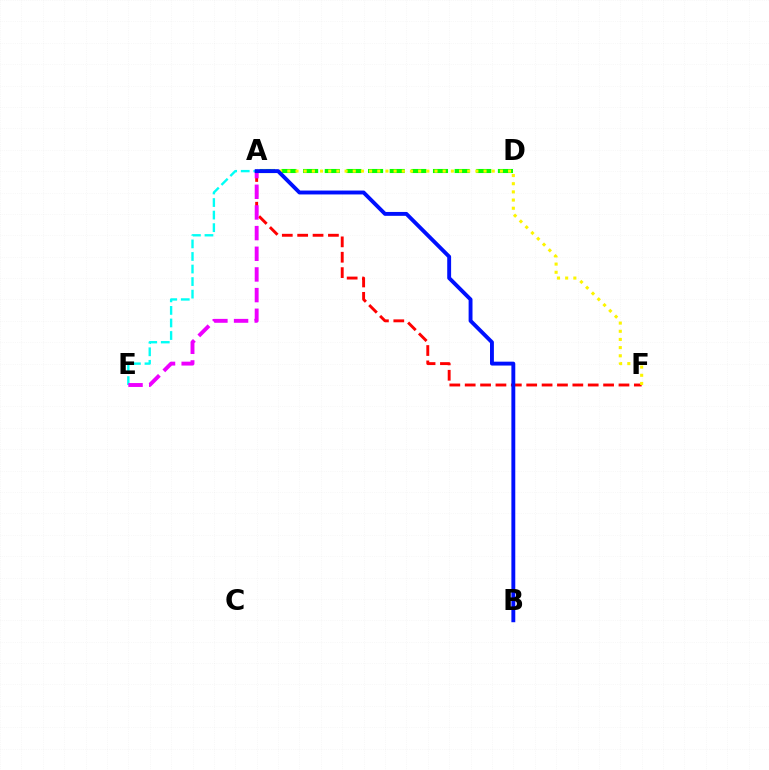{('A', 'E'): [{'color': '#00fff6', 'line_style': 'dashed', 'thickness': 1.71}, {'color': '#ee00ff', 'line_style': 'dashed', 'thickness': 2.81}], ('A', 'D'): [{'color': '#08ff00', 'line_style': 'dashed', 'thickness': 2.94}], ('A', 'F'): [{'color': '#ff0000', 'line_style': 'dashed', 'thickness': 2.09}, {'color': '#fcf500', 'line_style': 'dotted', 'thickness': 2.22}], ('A', 'B'): [{'color': '#0010ff', 'line_style': 'solid', 'thickness': 2.8}]}